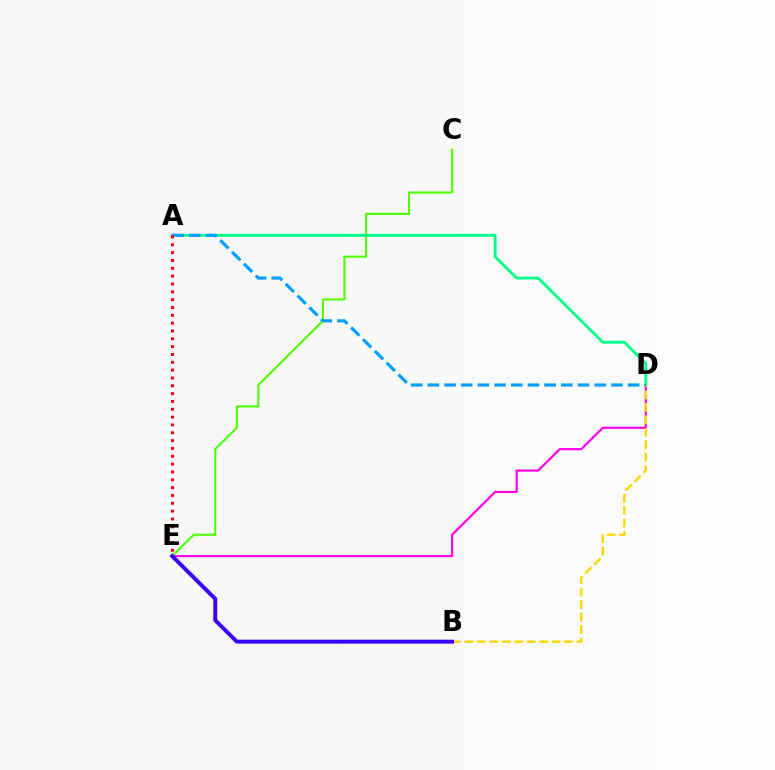{('D', 'E'): [{'color': '#ff00ed', 'line_style': 'solid', 'thickness': 1.57}], ('C', 'E'): [{'color': '#4fff00', 'line_style': 'solid', 'thickness': 1.51}], ('A', 'D'): [{'color': '#00ff86', 'line_style': 'solid', 'thickness': 2.02}, {'color': '#009eff', 'line_style': 'dashed', 'thickness': 2.27}], ('B', 'D'): [{'color': '#ffd500', 'line_style': 'dashed', 'thickness': 1.69}], ('B', 'E'): [{'color': '#3700ff', 'line_style': 'solid', 'thickness': 2.82}], ('A', 'E'): [{'color': '#ff0000', 'line_style': 'dotted', 'thickness': 2.13}]}